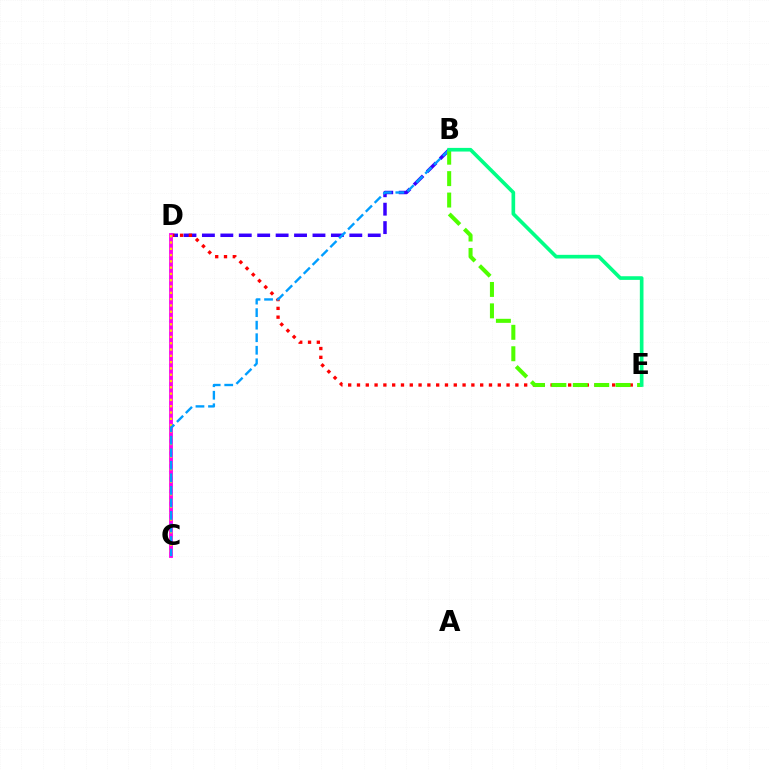{('B', 'D'): [{'color': '#3700ff', 'line_style': 'dashed', 'thickness': 2.5}], ('D', 'E'): [{'color': '#ff0000', 'line_style': 'dotted', 'thickness': 2.39}], ('C', 'D'): [{'color': '#ff00ed', 'line_style': 'solid', 'thickness': 2.76}, {'color': '#ffd500', 'line_style': 'dotted', 'thickness': 1.71}], ('B', 'C'): [{'color': '#009eff', 'line_style': 'dashed', 'thickness': 1.7}], ('B', 'E'): [{'color': '#4fff00', 'line_style': 'dashed', 'thickness': 2.91}, {'color': '#00ff86', 'line_style': 'solid', 'thickness': 2.63}]}